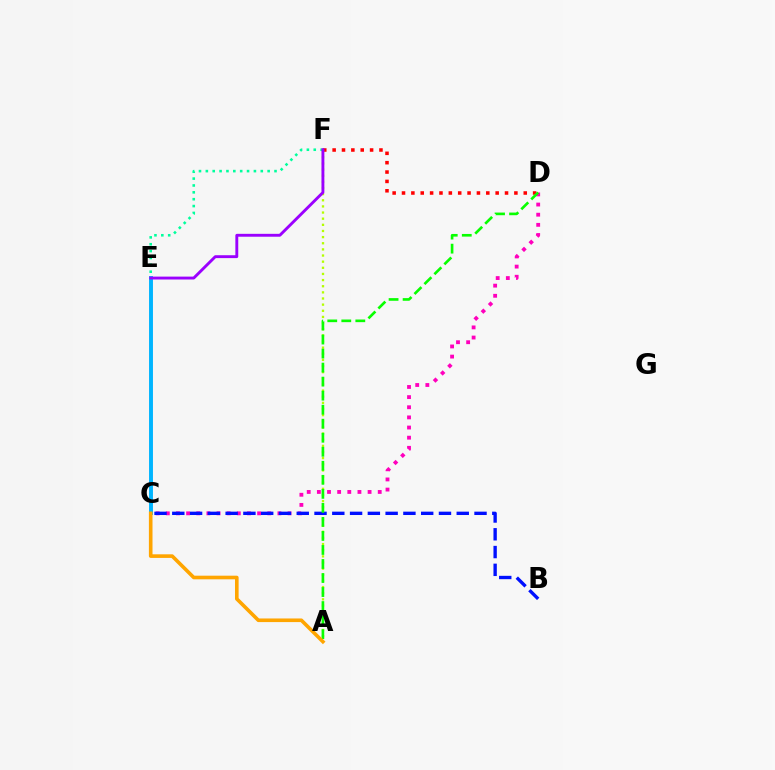{('D', 'F'): [{'color': '#ff0000', 'line_style': 'dotted', 'thickness': 2.54}], ('C', 'D'): [{'color': '#ff00bd', 'line_style': 'dotted', 'thickness': 2.76}], ('A', 'F'): [{'color': '#b3ff00', 'line_style': 'dotted', 'thickness': 1.67}], ('C', 'E'): [{'color': '#00b5ff', 'line_style': 'solid', 'thickness': 2.82}], ('E', 'F'): [{'color': '#00ff9d', 'line_style': 'dotted', 'thickness': 1.87}, {'color': '#9b00ff', 'line_style': 'solid', 'thickness': 2.08}], ('B', 'C'): [{'color': '#0010ff', 'line_style': 'dashed', 'thickness': 2.42}], ('A', 'D'): [{'color': '#08ff00', 'line_style': 'dashed', 'thickness': 1.91}], ('A', 'C'): [{'color': '#ffa500', 'line_style': 'solid', 'thickness': 2.6}]}